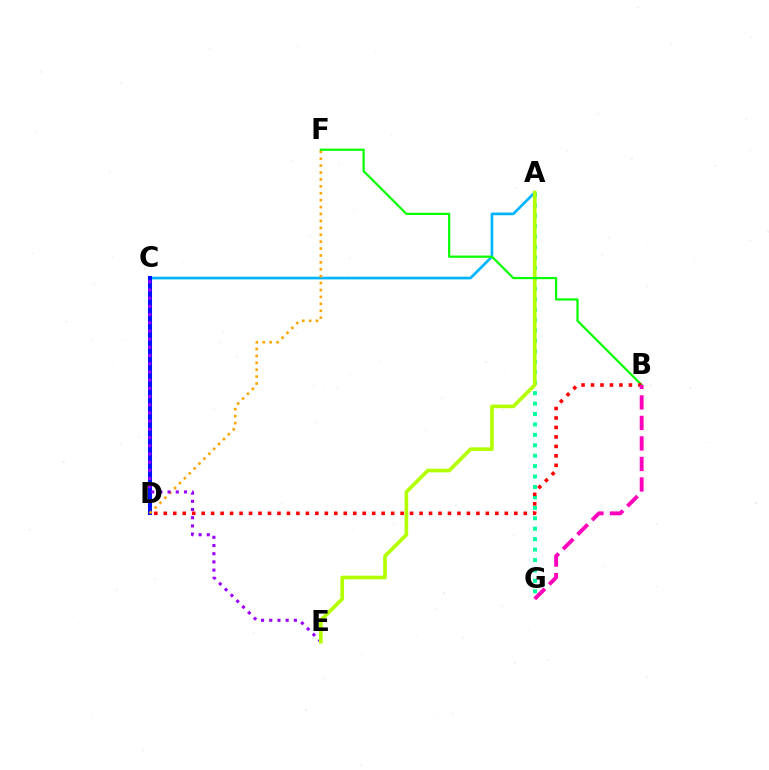{('A', 'C'): [{'color': '#00b5ff', 'line_style': 'solid', 'thickness': 1.94}], ('C', 'D'): [{'color': '#0010ff', 'line_style': 'solid', 'thickness': 2.92}], ('D', 'F'): [{'color': '#ffa500', 'line_style': 'dotted', 'thickness': 1.88}], ('A', 'G'): [{'color': '#00ff9d', 'line_style': 'dotted', 'thickness': 2.83}], ('C', 'E'): [{'color': '#9b00ff', 'line_style': 'dotted', 'thickness': 2.23}], ('A', 'E'): [{'color': '#b3ff00', 'line_style': 'solid', 'thickness': 2.63}], ('B', 'F'): [{'color': '#08ff00', 'line_style': 'solid', 'thickness': 1.59}], ('B', 'D'): [{'color': '#ff0000', 'line_style': 'dotted', 'thickness': 2.57}], ('B', 'G'): [{'color': '#ff00bd', 'line_style': 'dashed', 'thickness': 2.79}]}